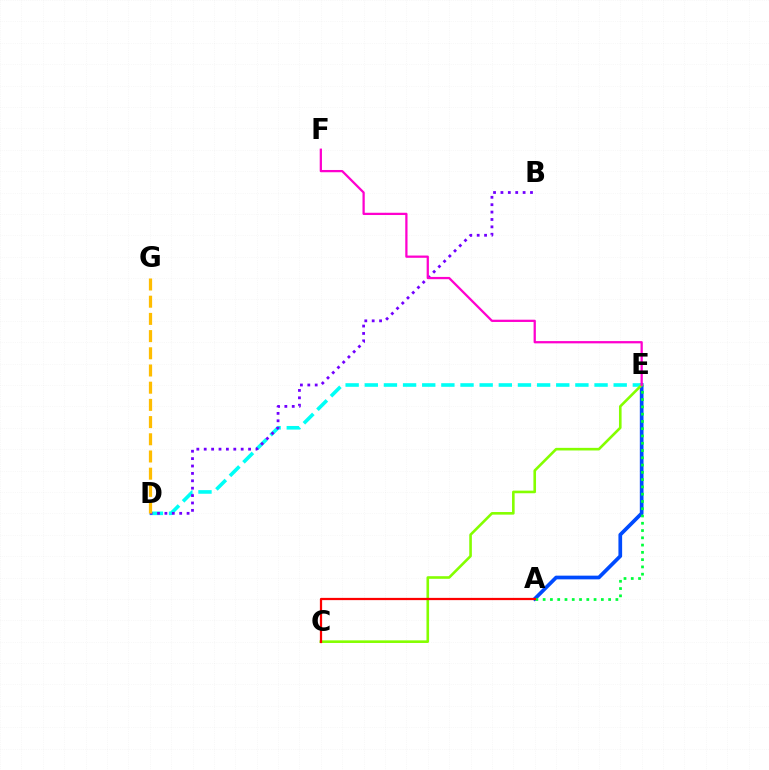{('A', 'E'): [{'color': '#004bff', 'line_style': 'solid', 'thickness': 2.66}, {'color': '#00ff39', 'line_style': 'dotted', 'thickness': 1.98}], ('D', 'E'): [{'color': '#00fff6', 'line_style': 'dashed', 'thickness': 2.6}], ('B', 'D'): [{'color': '#7200ff', 'line_style': 'dotted', 'thickness': 2.01}], ('D', 'G'): [{'color': '#ffbd00', 'line_style': 'dashed', 'thickness': 2.34}], ('C', 'E'): [{'color': '#84ff00', 'line_style': 'solid', 'thickness': 1.88}], ('A', 'C'): [{'color': '#ff0000', 'line_style': 'solid', 'thickness': 1.61}], ('E', 'F'): [{'color': '#ff00cf', 'line_style': 'solid', 'thickness': 1.63}]}